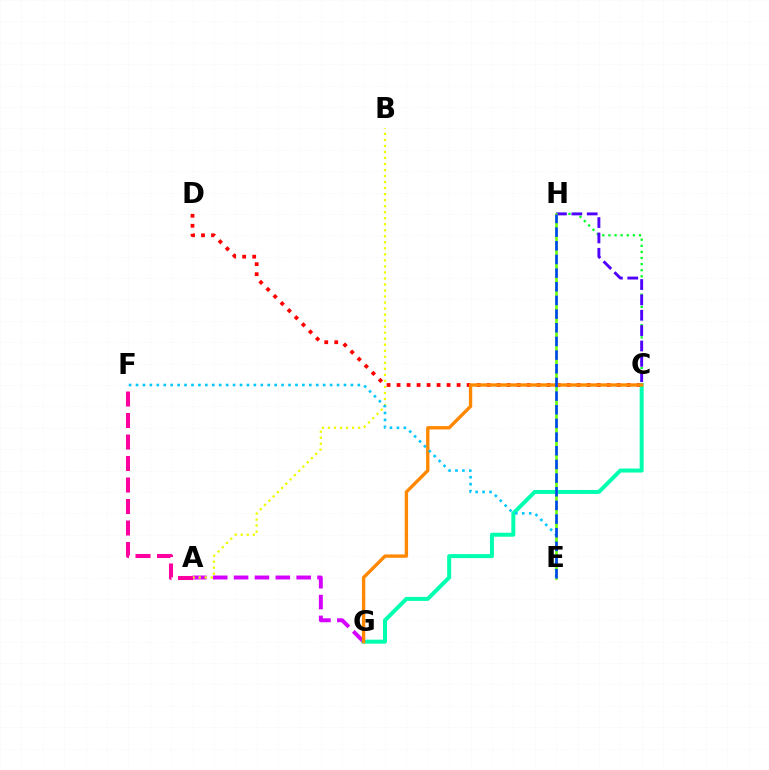{('C', 'H'): [{'color': '#00ff27', 'line_style': 'dotted', 'thickness': 1.66}, {'color': '#4f00ff', 'line_style': 'dashed', 'thickness': 2.09}], ('A', 'G'): [{'color': '#d600ff', 'line_style': 'dashed', 'thickness': 2.83}], ('C', 'D'): [{'color': '#ff0000', 'line_style': 'dotted', 'thickness': 2.72}], ('C', 'G'): [{'color': '#00ffaf', 'line_style': 'solid', 'thickness': 2.87}, {'color': '#ff8800', 'line_style': 'solid', 'thickness': 2.41}], ('A', 'B'): [{'color': '#eeff00', 'line_style': 'dotted', 'thickness': 1.64}], ('A', 'F'): [{'color': '#ff00a0', 'line_style': 'dashed', 'thickness': 2.92}], ('E', 'F'): [{'color': '#00c7ff', 'line_style': 'dotted', 'thickness': 1.88}], ('E', 'H'): [{'color': '#66ff00', 'line_style': 'solid', 'thickness': 1.86}, {'color': '#003fff', 'line_style': 'dashed', 'thickness': 1.86}]}